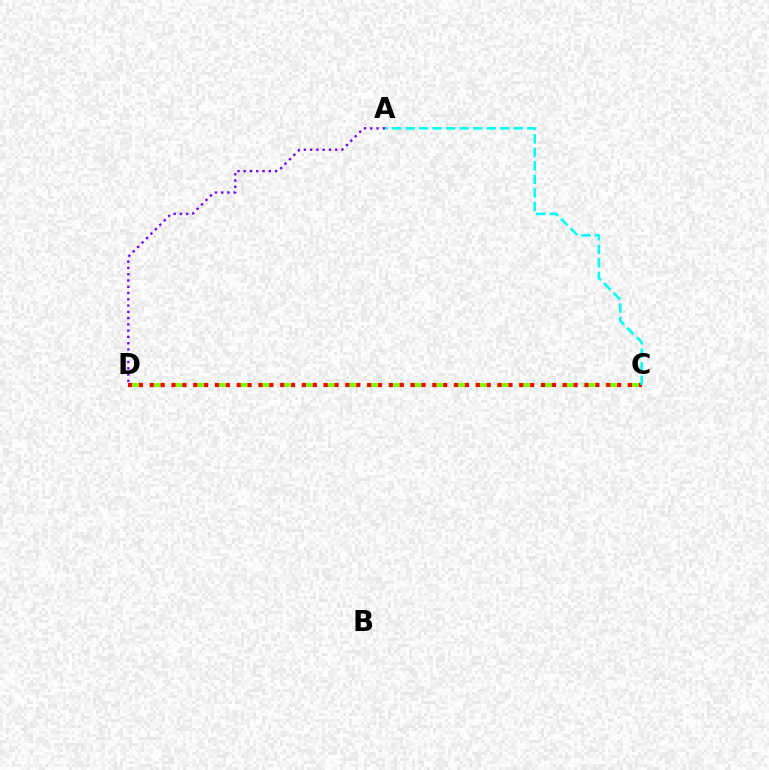{('C', 'D'): [{'color': '#84ff00', 'line_style': 'dashed', 'thickness': 2.95}, {'color': '#ff0000', 'line_style': 'dotted', 'thickness': 2.95}], ('A', 'C'): [{'color': '#00fff6', 'line_style': 'dashed', 'thickness': 1.84}], ('A', 'D'): [{'color': '#7200ff', 'line_style': 'dotted', 'thickness': 1.7}]}